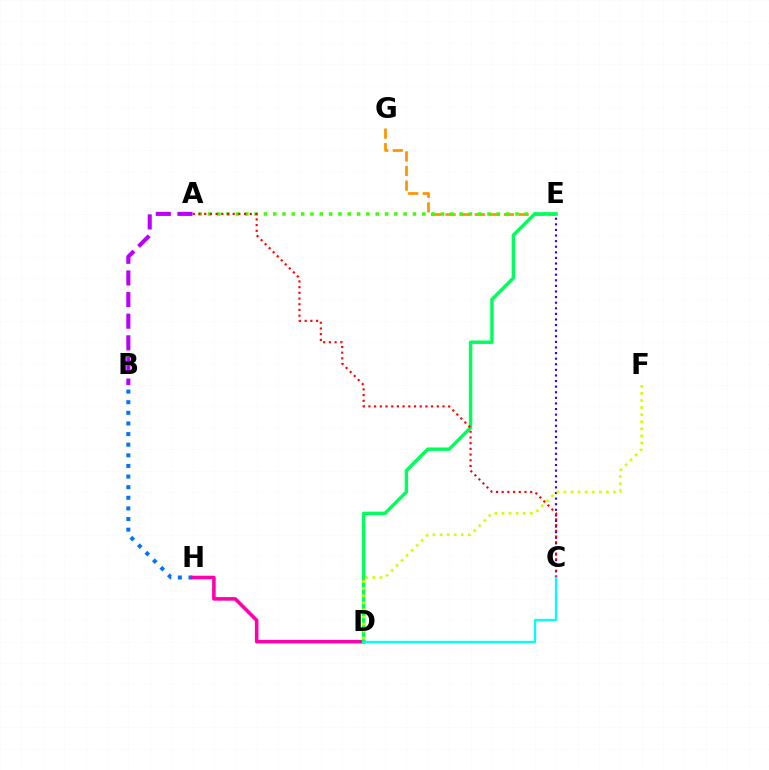{('B', 'H'): [{'color': '#0074ff', 'line_style': 'dotted', 'thickness': 2.89}], ('D', 'H'): [{'color': '#ff00ac', 'line_style': 'solid', 'thickness': 2.58}], ('A', 'B'): [{'color': '#b900ff', 'line_style': 'dashed', 'thickness': 2.94}], ('E', 'G'): [{'color': '#ff9400', 'line_style': 'dashed', 'thickness': 1.98}], ('C', 'E'): [{'color': '#2500ff', 'line_style': 'dotted', 'thickness': 1.52}], ('A', 'E'): [{'color': '#3dff00', 'line_style': 'dotted', 'thickness': 2.53}], ('D', 'E'): [{'color': '#00ff5c', 'line_style': 'solid', 'thickness': 2.47}], ('A', 'C'): [{'color': '#ff0000', 'line_style': 'dotted', 'thickness': 1.55}], ('D', 'F'): [{'color': '#d1ff00', 'line_style': 'dotted', 'thickness': 1.92}], ('C', 'D'): [{'color': '#00fff6', 'line_style': 'solid', 'thickness': 1.67}]}